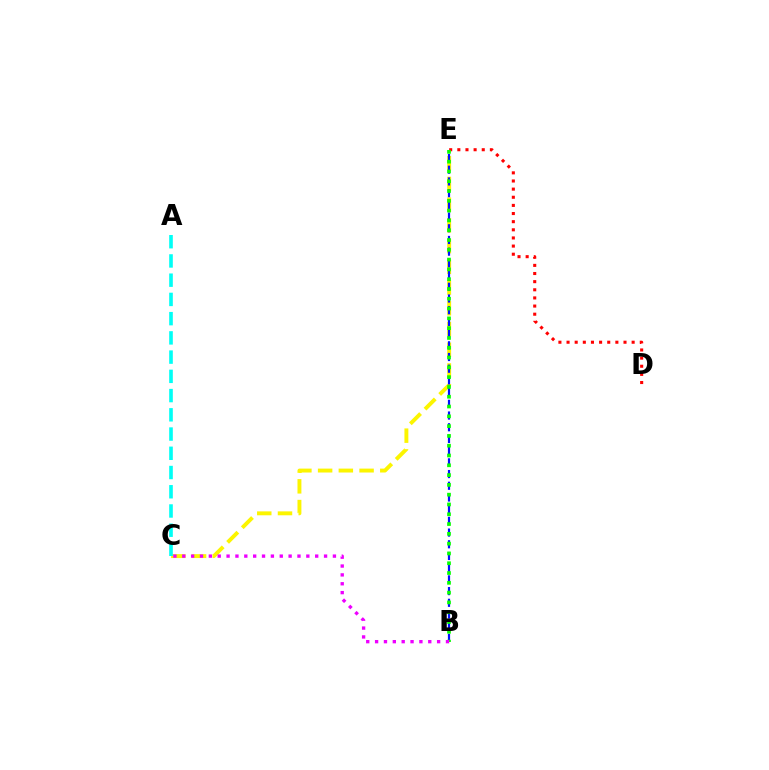{('C', 'E'): [{'color': '#fcf500', 'line_style': 'dashed', 'thickness': 2.82}], ('B', 'E'): [{'color': '#0010ff', 'line_style': 'dashed', 'thickness': 1.59}, {'color': '#08ff00', 'line_style': 'dotted', 'thickness': 2.66}], ('D', 'E'): [{'color': '#ff0000', 'line_style': 'dotted', 'thickness': 2.21}], ('A', 'C'): [{'color': '#00fff6', 'line_style': 'dashed', 'thickness': 2.61}], ('B', 'C'): [{'color': '#ee00ff', 'line_style': 'dotted', 'thickness': 2.41}]}